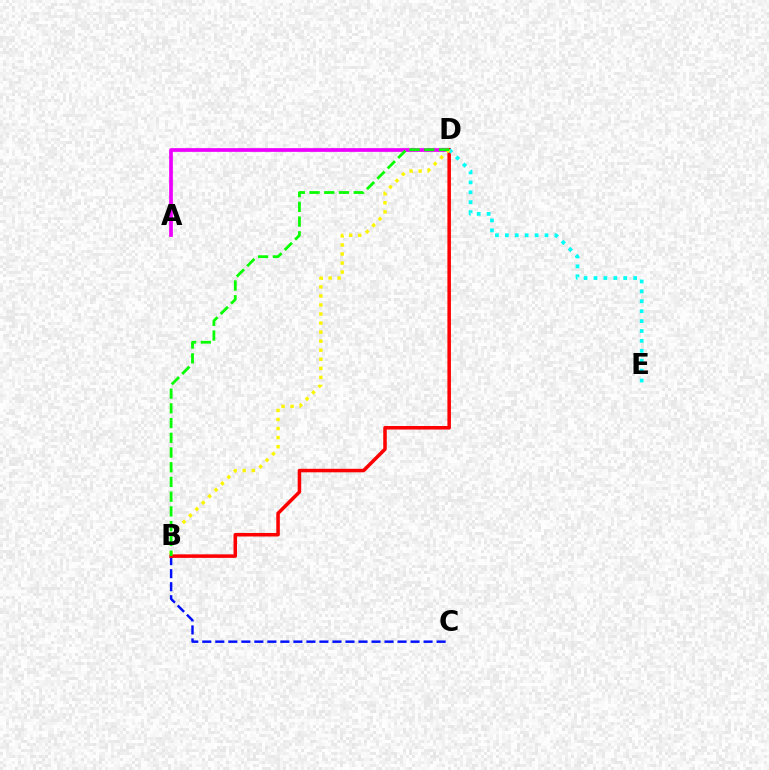{('B', 'C'): [{'color': '#0010ff', 'line_style': 'dashed', 'thickness': 1.77}], ('A', 'D'): [{'color': '#ee00ff', 'line_style': 'solid', 'thickness': 2.68}], ('B', 'D'): [{'color': '#ff0000', 'line_style': 'solid', 'thickness': 2.54}, {'color': '#fcf500', 'line_style': 'dotted', 'thickness': 2.46}, {'color': '#08ff00', 'line_style': 'dashed', 'thickness': 2.0}], ('D', 'E'): [{'color': '#00fff6', 'line_style': 'dotted', 'thickness': 2.69}]}